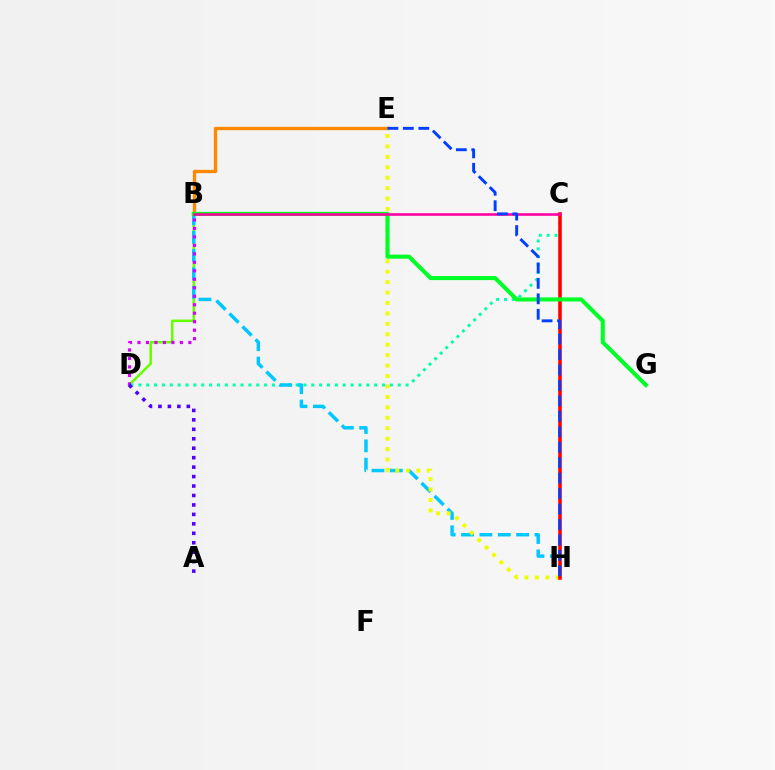{('B', 'D'): [{'color': '#66ff00', 'line_style': 'solid', 'thickness': 1.82}, {'color': '#d600ff', 'line_style': 'dotted', 'thickness': 2.3}], ('B', 'E'): [{'color': '#ff8800', 'line_style': 'solid', 'thickness': 2.41}], ('C', 'D'): [{'color': '#00ffaf', 'line_style': 'dotted', 'thickness': 2.14}], ('B', 'H'): [{'color': '#00c7ff', 'line_style': 'dashed', 'thickness': 2.5}], ('E', 'H'): [{'color': '#eeff00', 'line_style': 'dotted', 'thickness': 2.84}, {'color': '#003fff', 'line_style': 'dashed', 'thickness': 2.1}], ('C', 'H'): [{'color': '#ff0000', 'line_style': 'solid', 'thickness': 2.57}], ('B', 'G'): [{'color': '#00ff27', 'line_style': 'solid', 'thickness': 2.93}], ('A', 'D'): [{'color': '#4f00ff', 'line_style': 'dotted', 'thickness': 2.57}], ('B', 'C'): [{'color': '#ff00a0', 'line_style': 'solid', 'thickness': 1.87}]}